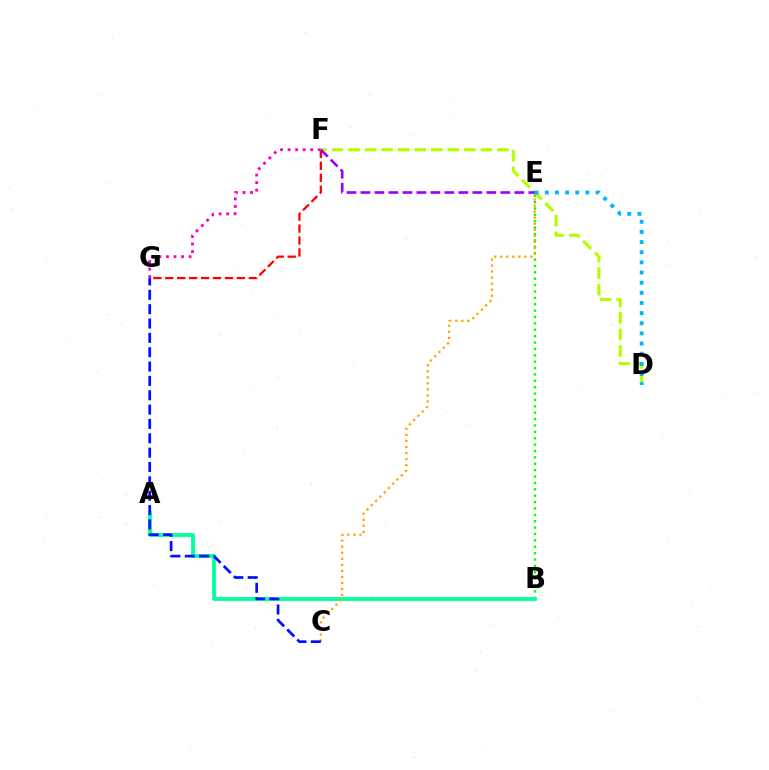{('B', 'E'): [{'color': '#08ff00', 'line_style': 'dotted', 'thickness': 1.73}], ('D', 'F'): [{'color': '#b3ff00', 'line_style': 'dashed', 'thickness': 2.25}], ('F', 'G'): [{'color': '#ff0000', 'line_style': 'dashed', 'thickness': 1.62}, {'color': '#ff00bd', 'line_style': 'dotted', 'thickness': 2.05}], ('A', 'B'): [{'color': '#00ff9d', 'line_style': 'solid', 'thickness': 2.74}], ('C', 'E'): [{'color': '#ffa500', 'line_style': 'dotted', 'thickness': 1.64}], ('E', 'F'): [{'color': '#9b00ff', 'line_style': 'dashed', 'thickness': 1.9}], ('D', 'E'): [{'color': '#00b5ff', 'line_style': 'dotted', 'thickness': 2.76}], ('C', 'G'): [{'color': '#0010ff', 'line_style': 'dashed', 'thickness': 1.95}]}